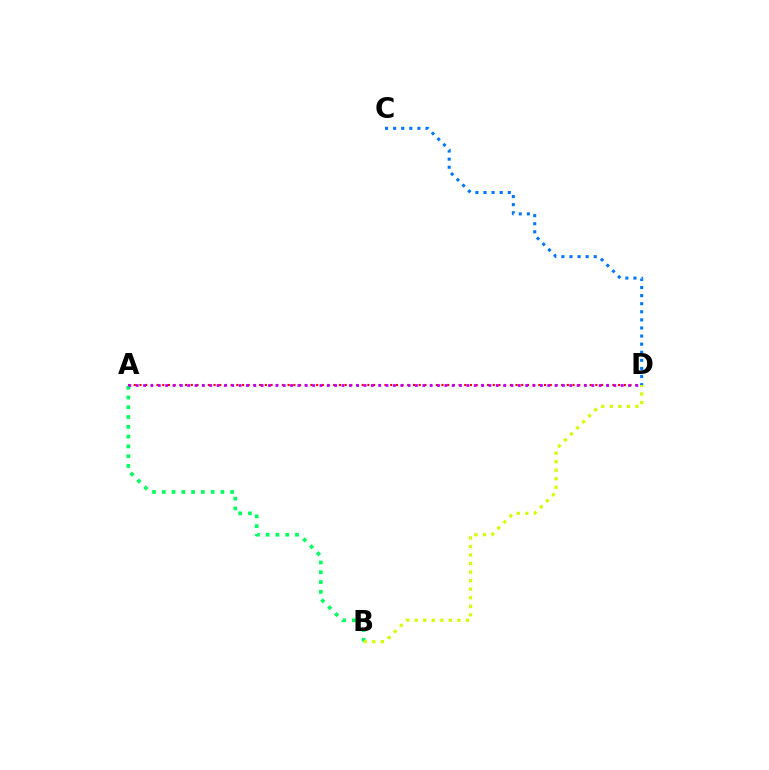{('A', 'D'): [{'color': '#ff0000', 'line_style': 'dotted', 'thickness': 1.55}, {'color': '#b900ff', 'line_style': 'dotted', 'thickness': 2.0}], ('A', 'B'): [{'color': '#00ff5c', 'line_style': 'dotted', 'thickness': 2.66}], ('B', 'D'): [{'color': '#d1ff00', 'line_style': 'dotted', 'thickness': 2.32}], ('C', 'D'): [{'color': '#0074ff', 'line_style': 'dotted', 'thickness': 2.2}]}